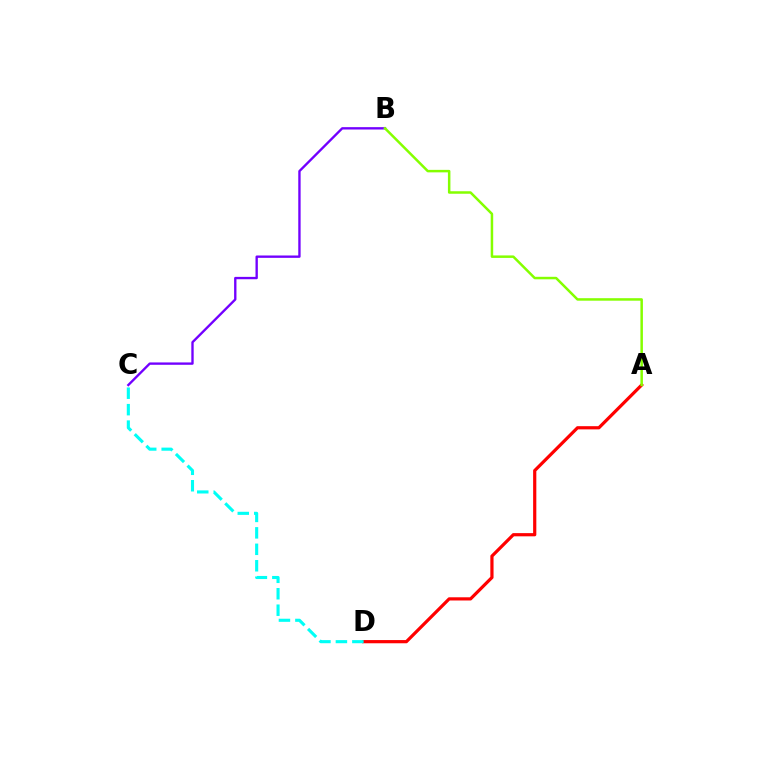{('B', 'C'): [{'color': '#7200ff', 'line_style': 'solid', 'thickness': 1.7}], ('A', 'D'): [{'color': '#ff0000', 'line_style': 'solid', 'thickness': 2.31}], ('C', 'D'): [{'color': '#00fff6', 'line_style': 'dashed', 'thickness': 2.24}], ('A', 'B'): [{'color': '#84ff00', 'line_style': 'solid', 'thickness': 1.8}]}